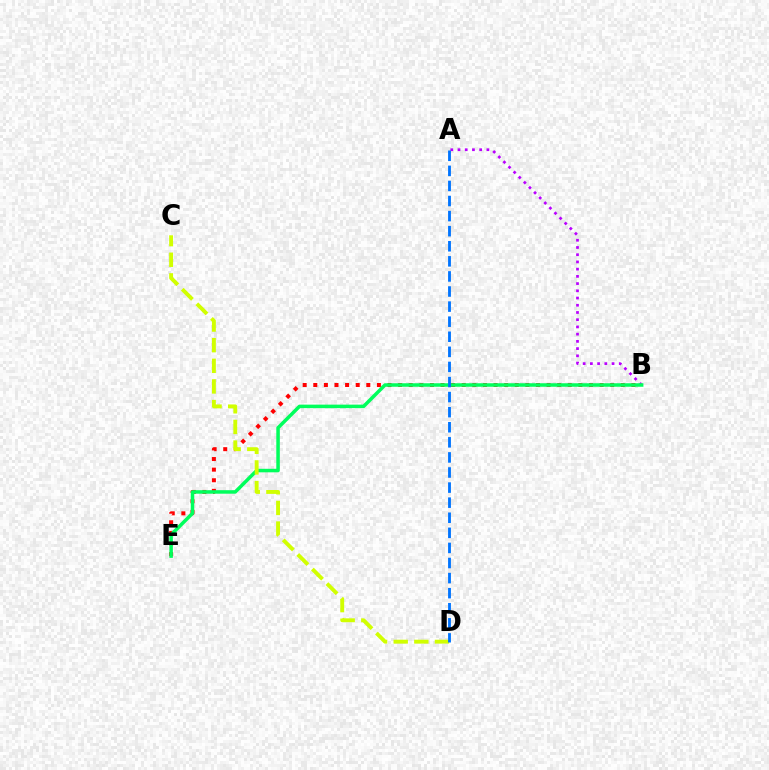{('A', 'B'): [{'color': '#b900ff', 'line_style': 'dotted', 'thickness': 1.96}], ('B', 'E'): [{'color': '#ff0000', 'line_style': 'dotted', 'thickness': 2.88}, {'color': '#00ff5c', 'line_style': 'solid', 'thickness': 2.53}], ('C', 'D'): [{'color': '#d1ff00', 'line_style': 'dashed', 'thickness': 2.8}], ('A', 'D'): [{'color': '#0074ff', 'line_style': 'dashed', 'thickness': 2.05}]}